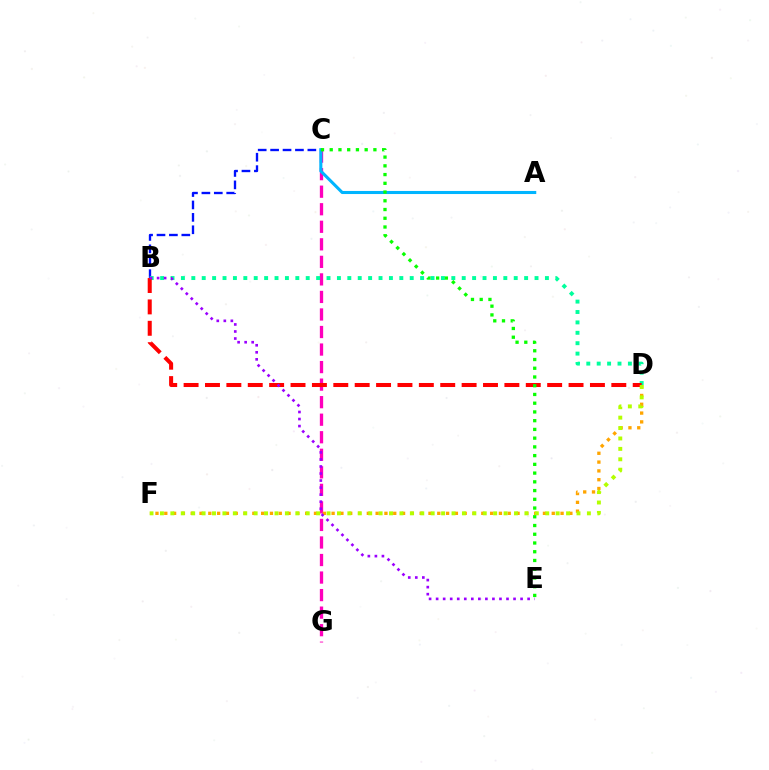{('C', 'G'): [{'color': '#ff00bd', 'line_style': 'dashed', 'thickness': 2.38}], ('B', 'C'): [{'color': '#0010ff', 'line_style': 'dashed', 'thickness': 1.69}], ('D', 'F'): [{'color': '#ffa500', 'line_style': 'dotted', 'thickness': 2.39}, {'color': '#b3ff00', 'line_style': 'dotted', 'thickness': 2.83}], ('B', 'D'): [{'color': '#00ff9d', 'line_style': 'dotted', 'thickness': 2.83}, {'color': '#ff0000', 'line_style': 'dashed', 'thickness': 2.91}], ('A', 'C'): [{'color': '#00b5ff', 'line_style': 'solid', 'thickness': 2.21}], ('B', 'E'): [{'color': '#9b00ff', 'line_style': 'dotted', 'thickness': 1.91}], ('C', 'E'): [{'color': '#08ff00', 'line_style': 'dotted', 'thickness': 2.37}]}